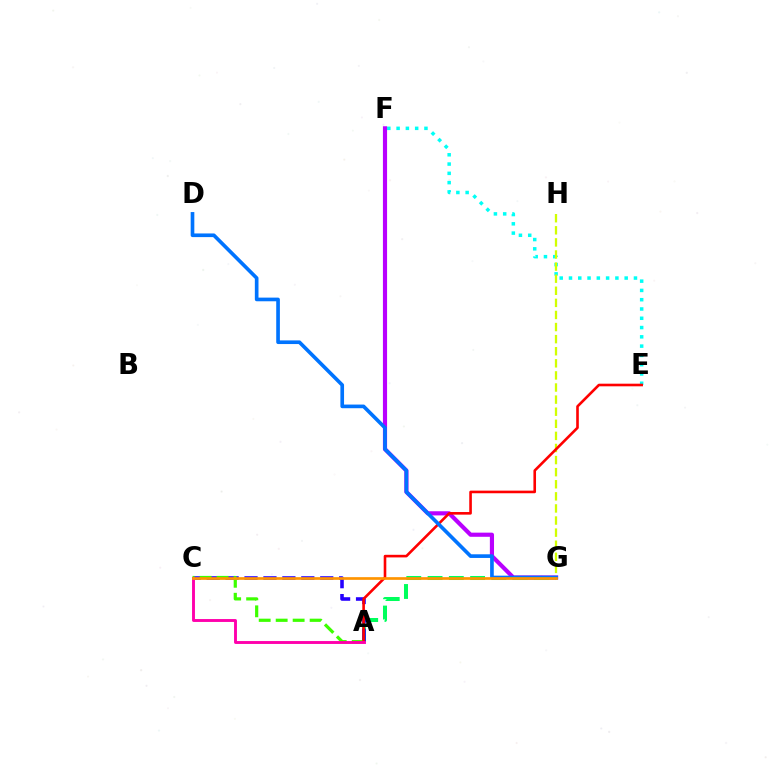{('E', 'F'): [{'color': '#00fff6', 'line_style': 'dotted', 'thickness': 2.52}], ('F', 'G'): [{'color': '#b900ff', 'line_style': 'solid', 'thickness': 2.99}], ('A', 'G'): [{'color': '#00ff5c', 'line_style': 'dashed', 'thickness': 2.89}], ('A', 'C'): [{'color': '#2500ff', 'line_style': 'dashed', 'thickness': 2.57}, {'color': '#3dff00', 'line_style': 'dashed', 'thickness': 2.31}, {'color': '#ff00ac', 'line_style': 'solid', 'thickness': 2.08}], ('G', 'H'): [{'color': '#d1ff00', 'line_style': 'dashed', 'thickness': 1.64}], ('A', 'E'): [{'color': '#ff0000', 'line_style': 'solid', 'thickness': 1.88}], ('D', 'G'): [{'color': '#0074ff', 'line_style': 'solid', 'thickness': 2.63}], ('C', 'G'): [{'color': '#ff9400', 'line_style': 'solid', 'thickness': 1.94}]}